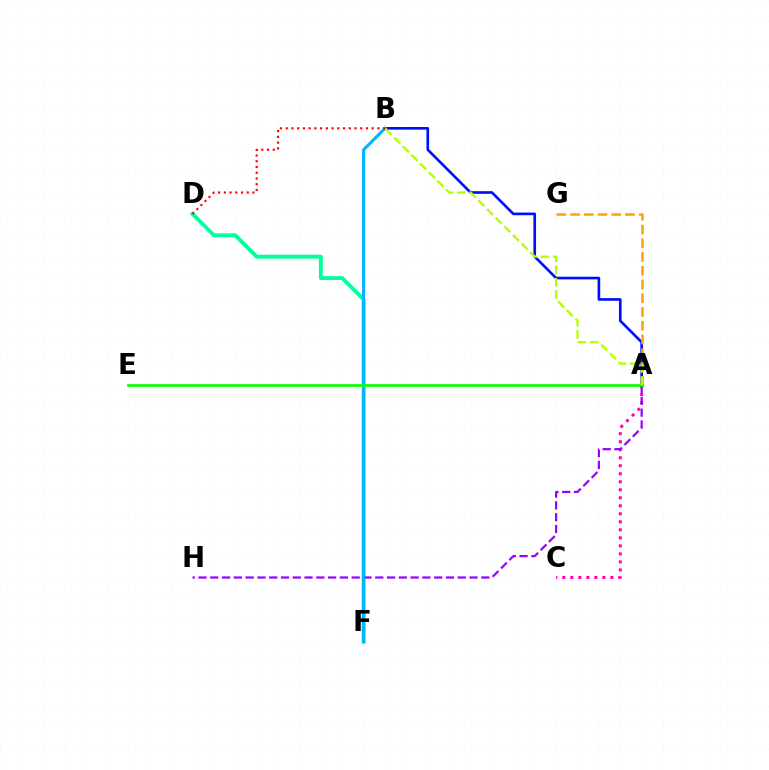{('A', 'C'): [{'color': '#ff00bd', 'line_style': 'dotted', 'thickness': 2.18}], ('A', 'B'): [{'color': '#0010ff', 'line_style': 'solid', 'thickness': 1.91}, {'color': '#b3ff00', 'line_style': 'dashed', 'thickness': 1.66}], ('A', 'G'): [{'color': '#ffa500', 'line_style': 'dashed', 'thickness': 1.87}], ('D', 'F'): [{'color': '#00ff9d', 'line_style': 'solid', 'thickness': 2.79}], ('A', 'H'): [{'color': '#9b00ff', 'line_style': 'dashed', 'thickness': 1.6}], ('B', 'F'): [{'color': '#00b5ff', 'line_style': 'solid', 'thickness': 2.21}], ('A', 'E'): [{'color': '#08ff00', 'line_style': 'solid', 'thickness': 1.94}], ('B', 'D'): [{'color': '#ff0000', 'line_style': 'dotted', 'thickness': 1.56}]}